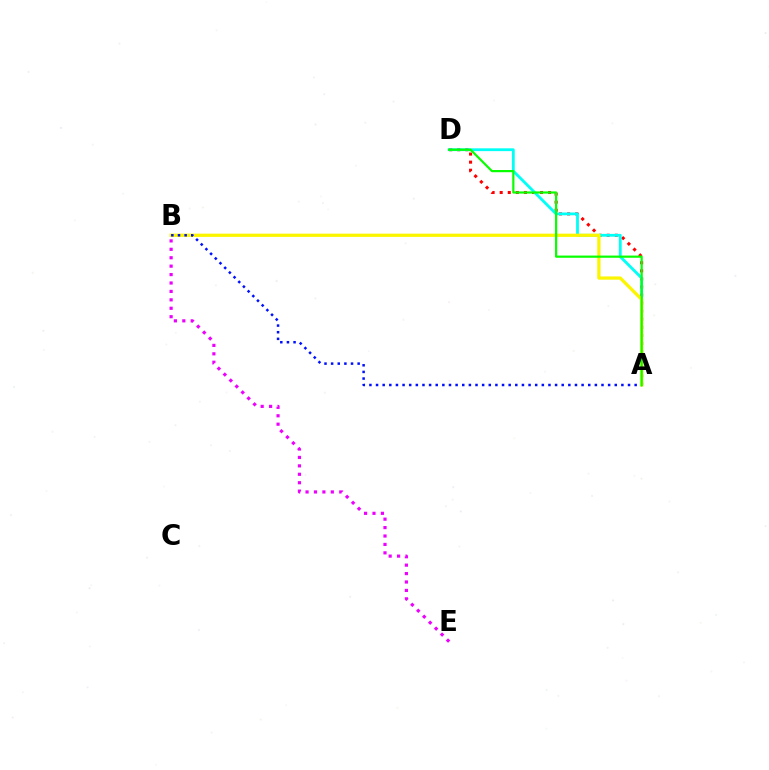{('A', 'D'): [{'color': '#ff0000', 'line_style': 'dotted', 'thickness': 2.19}, {'color': '#00fff6', 'line_style': 'solid', 'thickness': 2.02}, {'color': '#08ff00', 'line_style': 'solid', 'thickness': 1.58}], ('B', 'E'): [{'color': '#ee00ff', 'line_style': 'dotted', 'thickness': 2.29}], ('A', 'B'): [{'color': '#fcf500', 'line_style': 'solid', 'thickness': 2.33}, {'color': '#0010ff', 'line_style': 'dotted', 'thickness': 1.8}]}